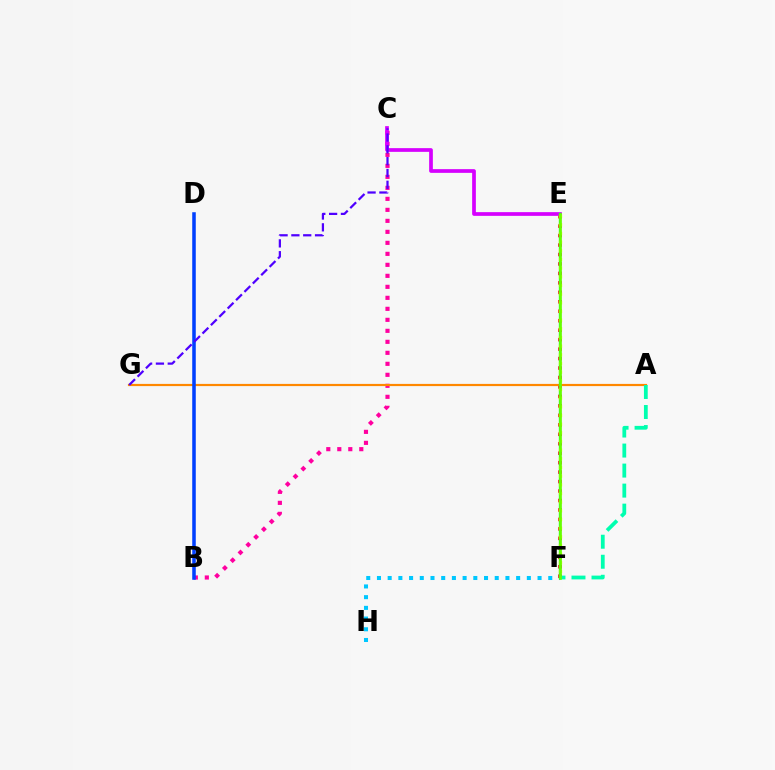{('B', 'C'): [{'color': '#ff00a0', 'line_style': 'dotted', 'thickness': 2.99}], ('E', 'F'): [{'color': '#ff0000', 'line_style': 'dotted', 'thickness': 2.57}, {'color': '#00ff27', 'line_style': 'solid', 'thickness': 1.67}, {'color': '#eeff00', 'line_style': 'dotted', 'thickness': 2.35}, {'color': '#66ff00', 'line_style': 'solid', 'thickness': 1.9}], ('A', 'G'): [{'color': '#ff8800', 'line_style': 'solid', 'thickness': 1.57}], ('C', 'E'): [{'color': '#d600ff', 'line_style': 'solid', 'thickness': 2.67}], ('B', 'D'): [{'color': '#003fff', 'line_style': 'solid', 'thickness': 2.55}], ('A', 'F'): [{'color': '#00ffaf', 'line_style': 'dashed', 'thickness': 2.72}], ('F', 'H'): [{'color': '#00c7ff', 'line_style': 'dotted', 'thickness': 2.91}], ('C', 'G'): [{'color': '#4f00ff', 'line_style': 'dashed', 'thickness': 1.61}]}